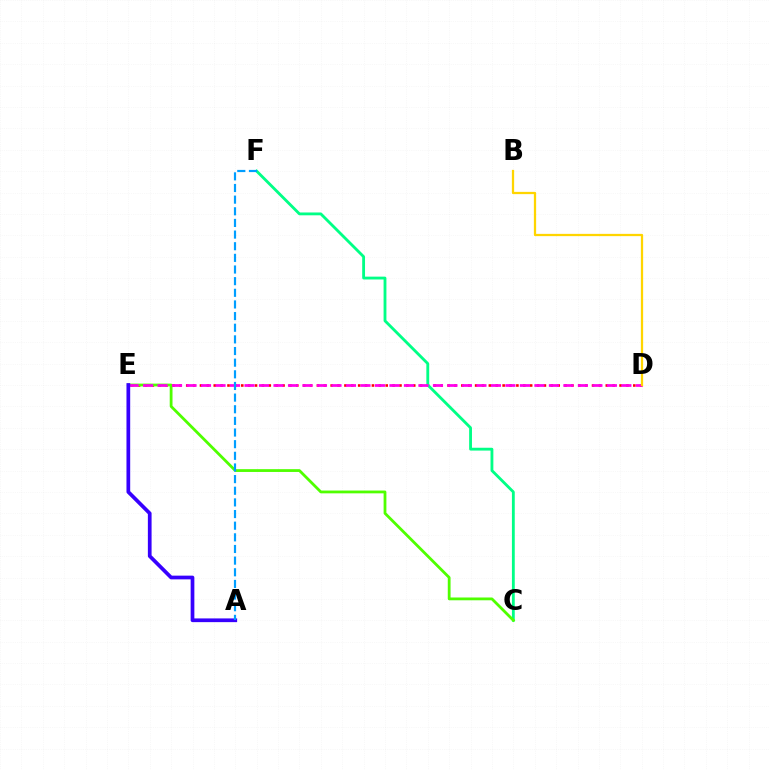{('D', 'E'): [{'color': '#ff0000', 'line_style': 'dotted', 'thickness': 1.87}, {'color': '#ff00ed', 'line_style': 'dashed', 'thickness': 1.97}], ('C', 'F'): [{'color': '#00ff86', 'line_style': 'solid', 'thickness': 2.04}], ('C', 'E'): [{'color': '#4fff00', 'line_style': 'solid', 'thickness': 2.01}], ('B', 'D'): [{'color': '#ffd500', 'line_style': 'solid', 'thickness': 1.63}], ('A', 'E'): [{'color': '#3700ff', 'line_style': 'solid', 'thickness': 2.68}], ('A', 'F'): [{'color': '#009eff', 'line_style': 'dashed', 'thickness': 1.58}]}